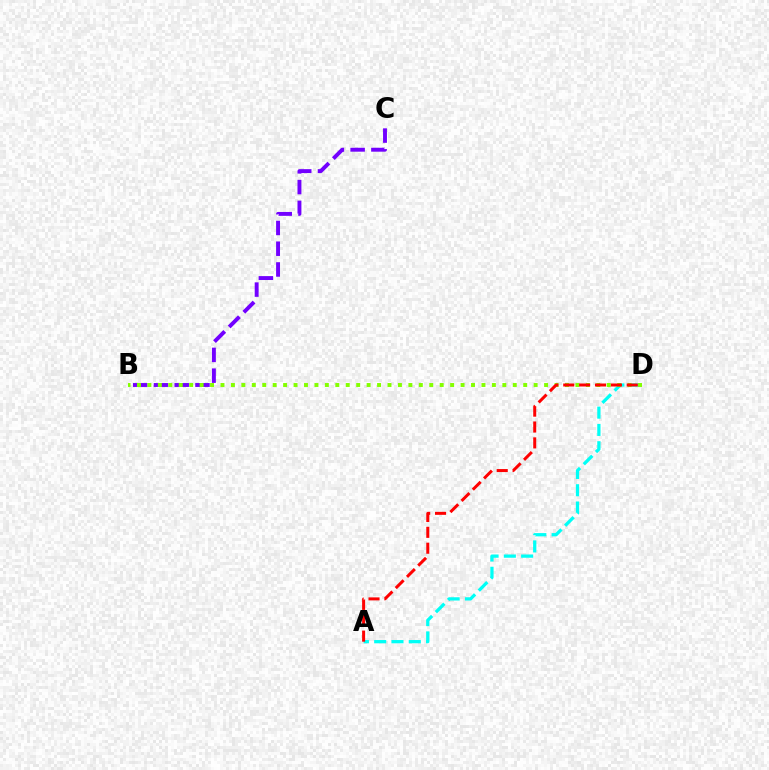{('B', 'C'): [{'color': '#7200ff', 'line_style': 'dashed', 'thickness': 2.82}], ('A', 'D'): [{'color': '#00fff6', 'line_style': 'dashed', 'thickness': 2.35}, {'color': '#ff0000', 'line_style': 'dashed', 'thickness': 2.16}], ('B', 'D'): [{'color': '#84ff00', 'line_style': 'dotted', 'thickness': 2.84}]}